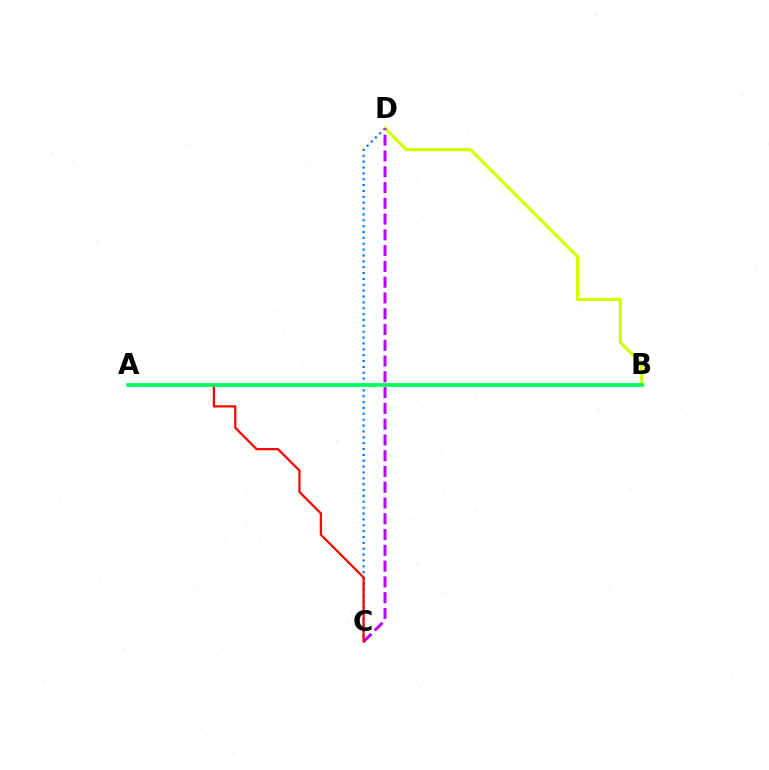{('C', 'D'): [{'color': '#0074ff', 'line_style': 'dotted', 'thickness': 1.59}, {'color': '#b900ff', 'line_style': 'dashed', 'thickness': 2.14}], ('B', 'D'): [{'color': '#d1ff00', 'line_style': 'solid', 'thickness': 2.27}], ('A', 'C'): [{'color': '#ff0000', 'line_style': 'solid', 'thickness': 1.6}], ('A', 'B'): [{'color': '#00ff5c', 'line_style': 'solid', 'thickness': 2.68}]}